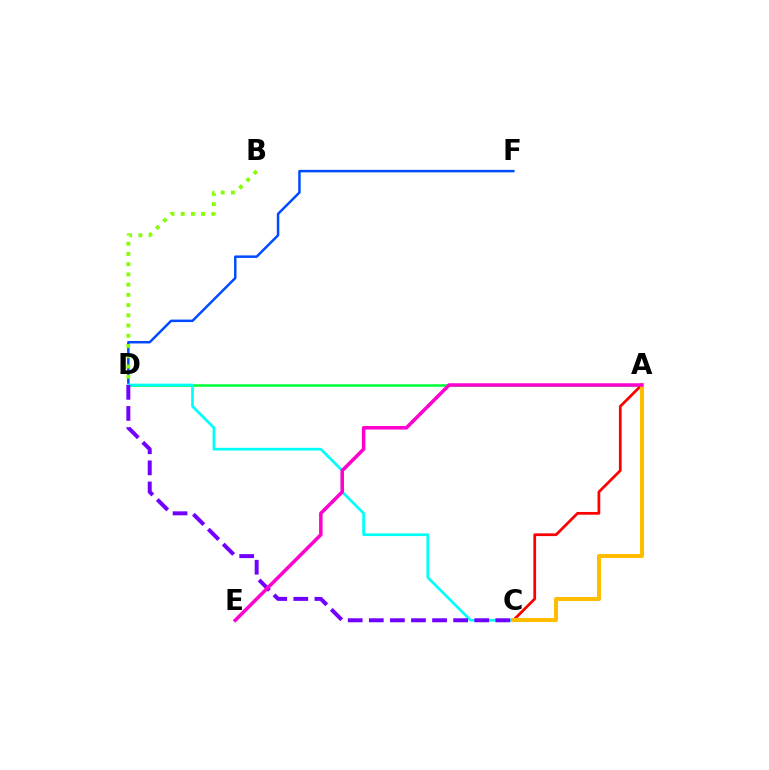{('D', 'F'): [{'color': '#004bff', 'line_style': 'solid', 'thickness': 1.78}], ('B', 'D'): [{'color': '#84ff00', 'line_style': 'dotted', 'thickness': 2.78}], ('A', 'D'): [{'color': '#00ff39', 'line_style': 'solid', 'thickness': 1.83}], ('A', 'C'): [{'color': '#ff0000', 'line_style': 'solid', 'thickness': 1.98}, {'color': '#ffbd00', 'line_style': 'solid', 'thickness': 2.92}], ('C', 'D'): [{'color': '#00fff6', 'line_style': 'solid', 'thickness': 1.94}, {'color': '#7200ff', 'line_style': 'dashed', 'thickness': 2.86}], ('A', 'E'): [{'color': '#ff00cf', 'line_style': 'solid', 'thickness': 2.53}]}